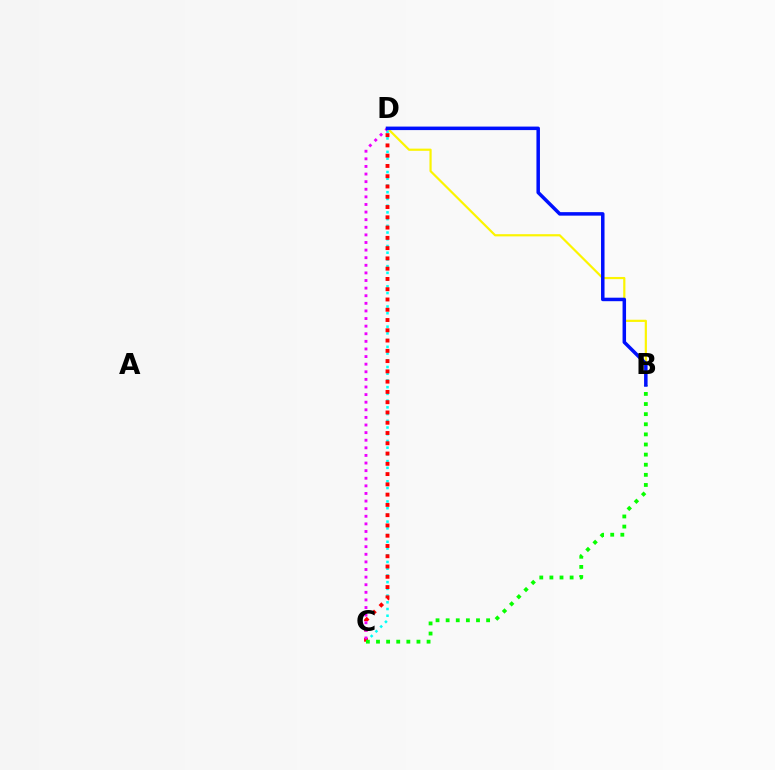{('B', 'D'): [{'color': '#fcf500', 'line_style': 'solid', 'thickness': 1.58}, {'color': '#0010ff', 'line_style': 'solid', 'thickness': 2.52}], ('C', 'D'): [{'color': '#00fff6', 'line_style': 'dotted', 'thickness': 1.83}, {'color': '#ff0000', 'line_style': 'dotted', 'thickness': 2.79}, {'color': '#ee00ff', 'line_style': 'dotted', 'thickness': 2.07}], ('B', 'C'): [{'color': '#08ff00', 'line_style': 'dotted', 'thickness': 2.75}]}